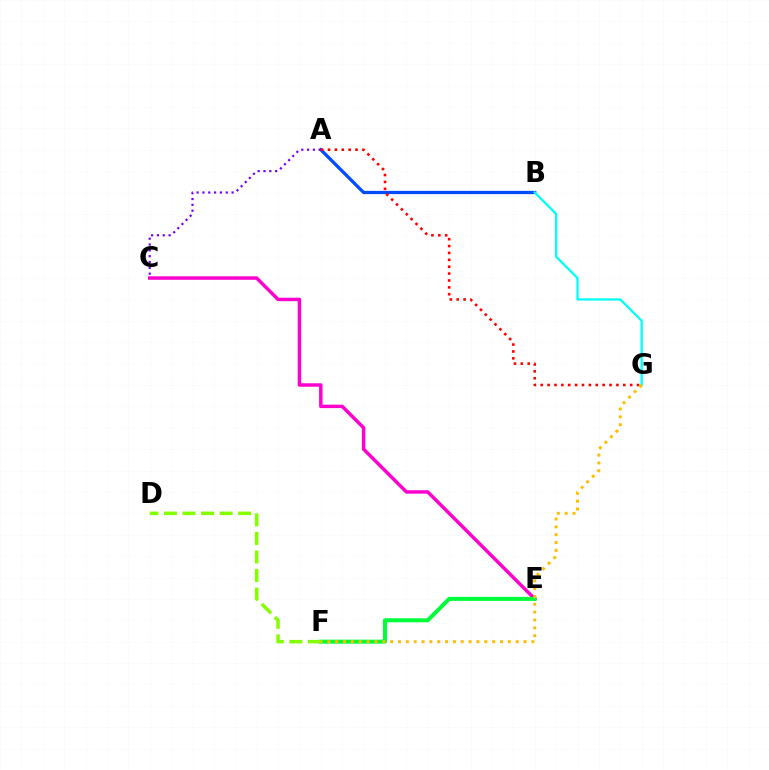{('A', 'B'): [{'color': '#004bff', 'line_style': 'solid', 'thickness': 2.34}], ('C', 'E'): [{'color': '#ff00cf', 'line_style': 'solid', 'thickness': 2.49}], ('E', 'F'): [{'color': '#00ff39', 'line_style': 'solid', 'thickness': 2.89}], ('A', 'C'): [{'color': '#7200ff', 'line_style': 'dotted', 'thickness': 1.58}], ('A', 'G'): [{'color': '#ff0000', 'line_style': 'dotted', 'thickness': 1.87}], ('B', 'G'): [{'color': '#00fff6', 'line_style': 'solid', 'thickness': 1.64}], ('D', 'F'): [{'color': '#84ff00', 'line_style': 'dashed', 'thickness': 2.52}], ('F', 'G'): [{'color': '#ffbd00', 'line_style': 'dotted', 'thickness': 2.13}]}